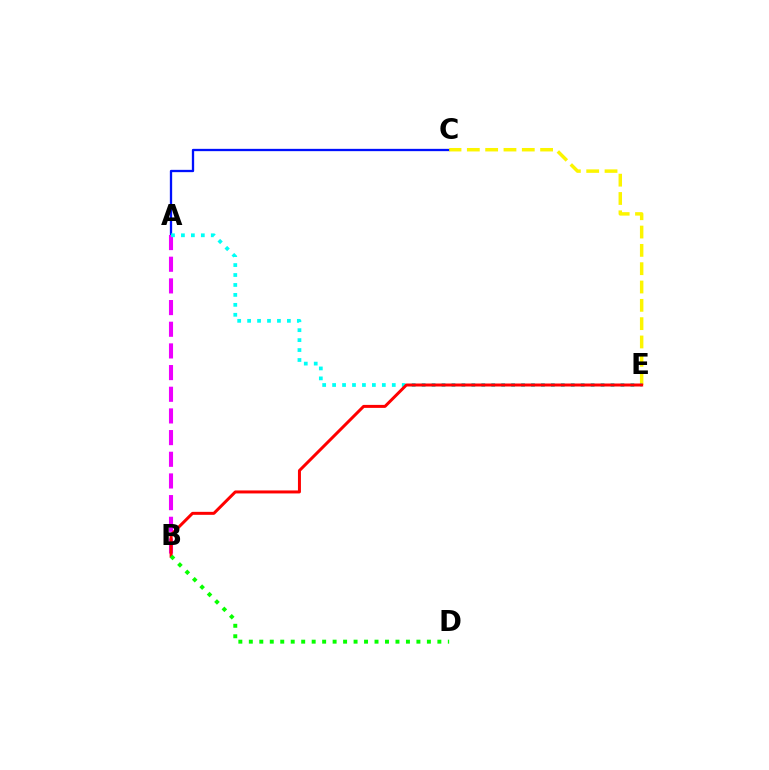{('A', 'C'): [{'color': '#0010ff', 'line_style': 'solid', 'thickness': 1.66}], ('C', 'E'): [{'color': '#fcf500', 'line_style': 'dashed', 'thickness': 2.49}], ('A', 'B'): [{'color': '#ee00ff', 'line_style': 'dashed', 'thickness': 2.94}], ('A', 'E'): [{'color': '#00fff6', 'line_style': 'dotted', 'thickness': 2.7}], ('B', 'E'): [{'color': '#ff0000', 'line_style': 'solid', 'thickness': 2.15}], ('B', 'D'): [{'color': '#08ff00', 'line_style': 'dotted', 'thickness': 2.85}]}